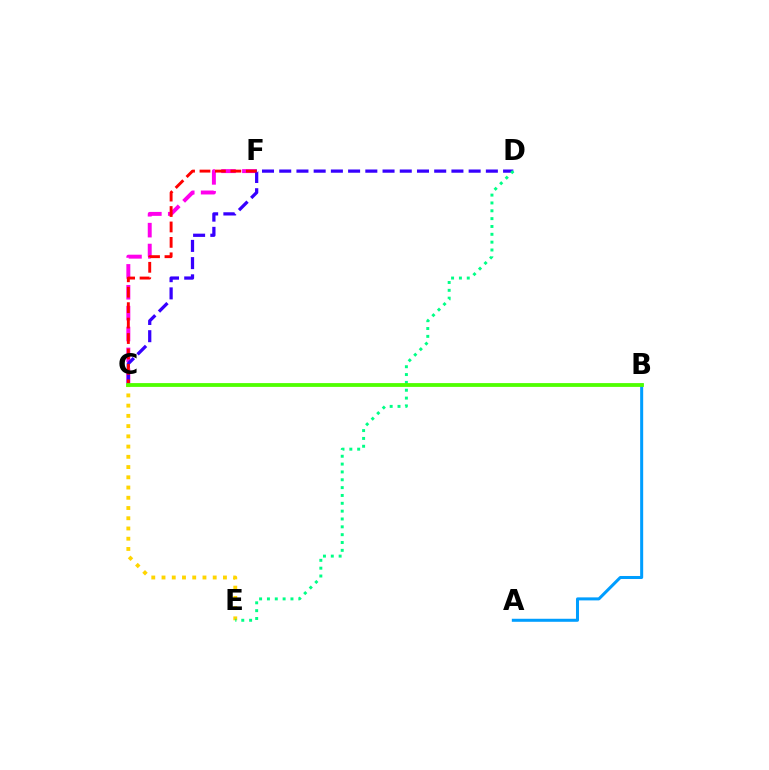{('C', 'E'): [{'color': '#ffd500', 'line_style': 'dotted', 'thickness': 2.78}], ('A', 'B'): [{'color': '#009eff', 'line_style': 'solid', 'thickness': 2.17}], ('C', 'F'): [{'color': '#ff00ed', 'line_style': 'dashed', 'thickness': 2.84}, {'color': '#ff0000', 'line_style': 'dashed', 'thickness': 2.1}], ('C', 'D'): [{'color': '#3700ff', 'line_style': 'dashed', 'thickness': 2.34}], ('D', 'E'): [{'color': '#00ff86', 'line_style': 'dotted', 'thickness': 2.13}], ('B', 'C'): [{'color': '#4fff00', 'line_style': 'solid', 'thickness': 2.73}]}